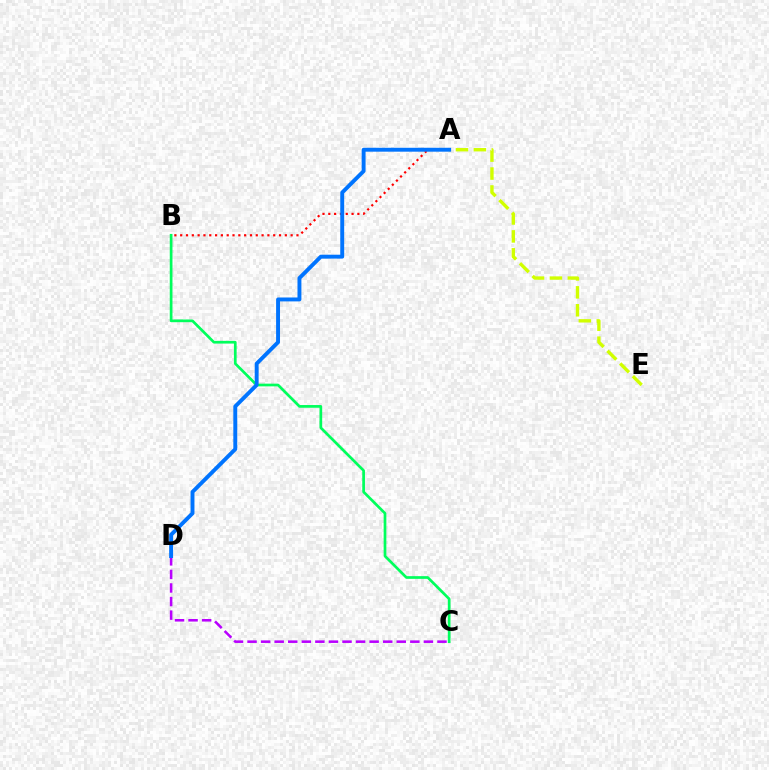{('A', 'B'): [{'color': '#ff0000', 'line_style': 'dotted', 'thickness': 1.58}], ('B', 'C'): [{'color': '#00ff5c', 'line_style': 'solid', 'thickness': 1.95}], ('A', 'E'): [{'color': '#d1ff00', 'line_style': 'dashed', 'thickness': 2.44}], ('C', 'D'): [{'color': '#b900ff', 'line_style': 'dashed', 'thickness': 1.84}], ('A', 'D'): [{'color': '#0074ff', 'line_style': 'solid', 'thickness': 2.81}]}